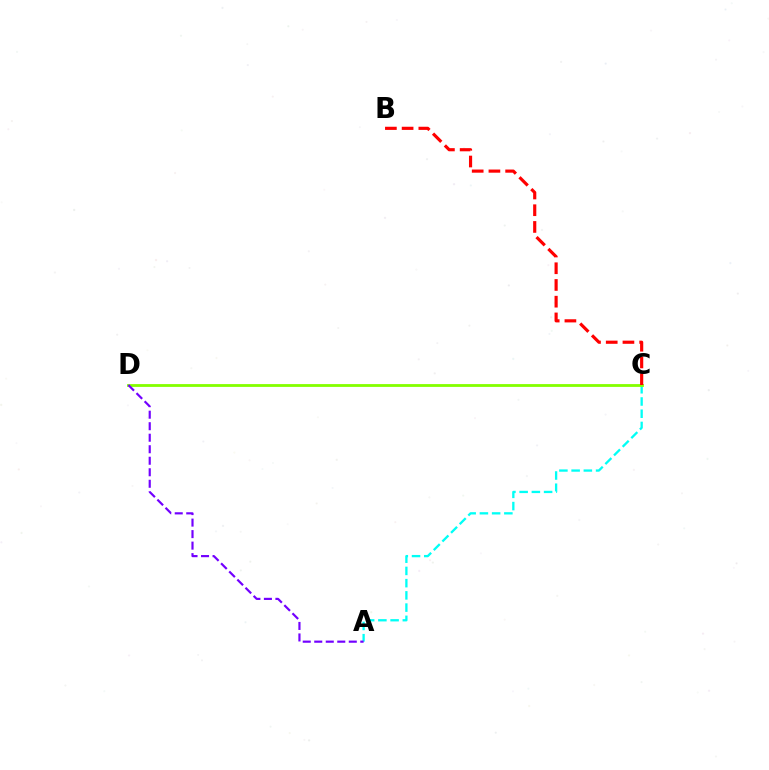{('A', 'C'): [{'color': '#00fff6', 'line_style': 'dashed', 'thickness': 1.66}], ('C', 'D'): [{'color': '#84ff00', 'line_style': 'solid', 'thickness': 2.02}], ('B', 'C'): [{'color': '#ff0000', 'line_style': 'dashed', 'thickness': 2.27}], ('A', 'D'): [{'color': '#7200ff', 'line_style': 'dashed', 'thickness': 1.56}]}